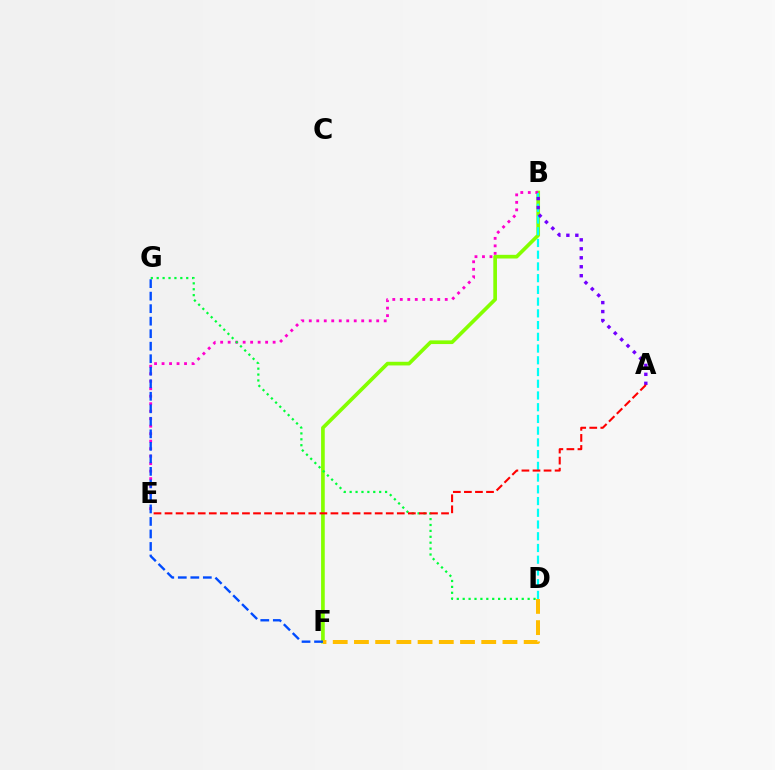{('B', 'F'): [{'color': '#84ff00', 'line_style': 'solid', 'thickness': 2.64}], ('D', 'F'): [{'color': '#ffbd00', 'line_style': 'dashed', 'thickness': 2.88}], ('B', 'E'): [{'color': '#ff00cf', 'line_style': 'dotted', 'thickness': 2.04}], ('F', 'G'): [{'color': '#004bff', 'line_style': 'dashed', 'thickness': 1.7}], ('D', 'G'): [{'color': '#00ff39', 'line_style': 'dotted', 'thickness': 1.6}], ('B', 'D'): [{'color': '#00fff6', 'line_style': 'dashed', 'thickness': 1.59}], ('A', 'B'): [{'color': '#7200ff', 'line_style': 'dotted', 'thickness': 2.44}], ('A', 'E'): [{'color': '#ff0000', 'line_style': 'dashed', 'thickness': 1.5}]}